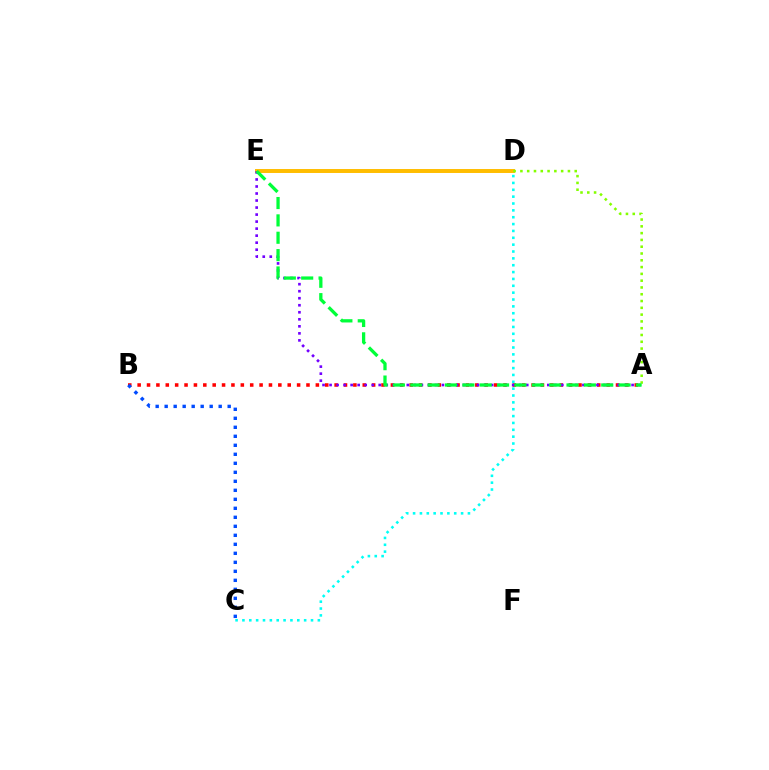{('A', 'B'): [{'color': '#ff0000', 'line_style': 'dotted', 'thickness': 2.55}], ('D', 'E'): [{'color': '#ff00cf', 'line_style': 'dashed', 'thickness': 1.6}, {'color': '#ffbd00', 'line_style': 'solid', 'thickness': 2.84}], ('B', 'C'): [{'color': '#004bff', 'line_style': 'dotted', 'thickness': 2.45}], ('A', 'E'): [{'color': '#7200ff', 'line_style': 'dotted', 'thickness': 1.91}, {'color': '#00ff39', 'line_style': 'dashed', 'thickness': 2.36}], ('A', 'D'): [{'color': '#84ff00', 'line_style': 'dotted', 'thickness': 1.84}], ('C', 'D'): [{'color': '#00fff6', 'line_style': 'dotted', 'thickness': 1.86}]}